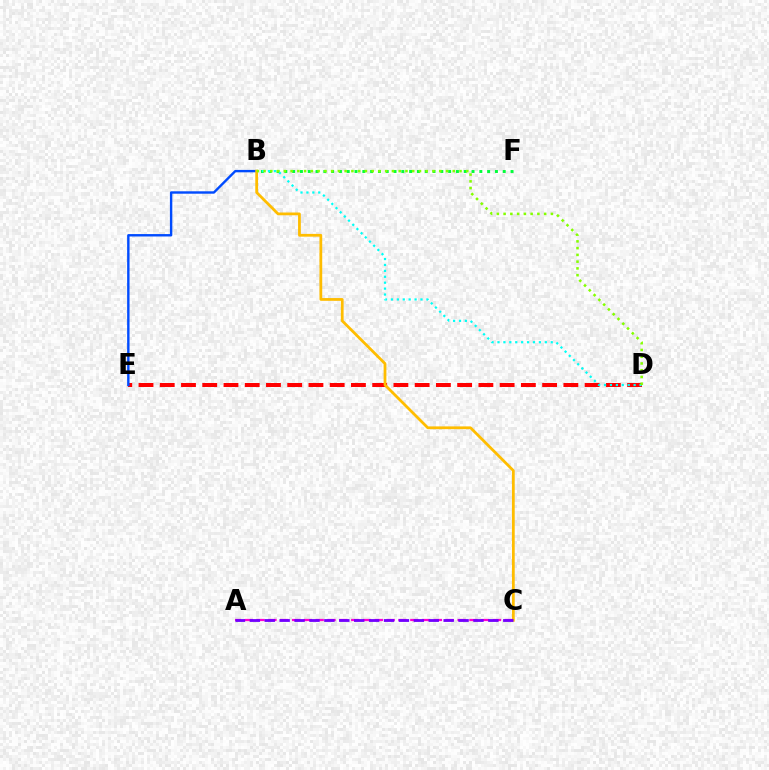{('D', 'E'): [{'color': '#ff0000', 'line_style': 'dashed', 'thickness': 2.89}], ('B', 'E'): [{'color': '#004bff', 'line_style': 'solid', 'thickness': 1.73}], ('B', 'F'): [{'color': '#00ff39', 'line_style': 'dotted', 'thickness': 2.12}], ('B', 'D'): [{'color': '#00fff6', 'line_style': 'dotted', 'thickness': 1.61}, {'color': '#84ff00', 'line_style': 'dotted', 'thickness': 1.84}], ('B', 'C'): [{'color': '#ffbd00', 'line_style': 'solid', 'thickness': 1.99}], ('A', 'C'): [{'color': '#ff00cf', 'line_style': 'dashed', 'thickness': 1.61}, {'color': '#7200ff', 'line_style': 'dashed', 'thickness': 2.03}]}